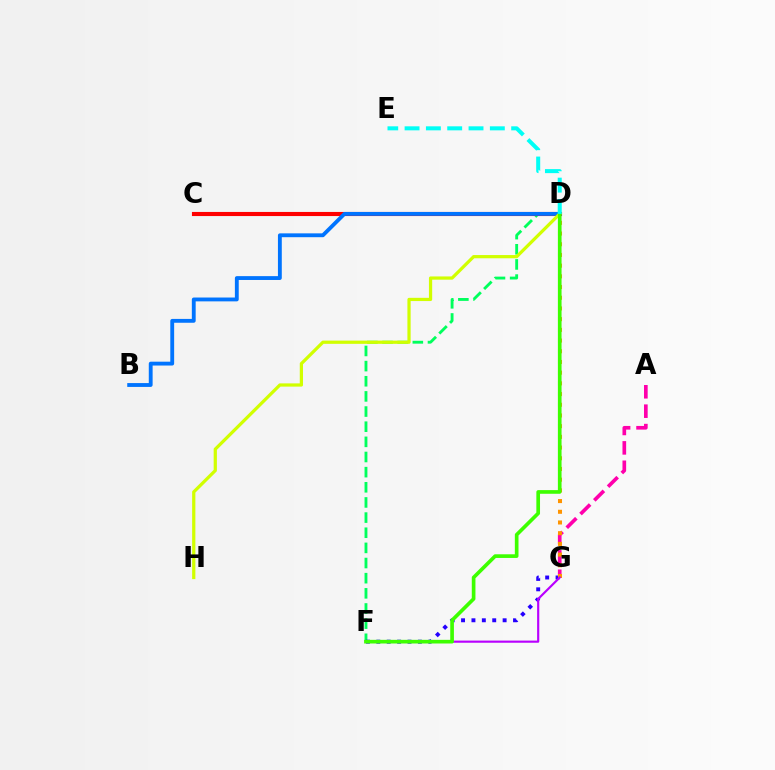{('D', 'F'): [{'color': '#00ff5c', 'line_style': 'dashed', 'thickness': 2.06}, {'color': '#3dff00', 'line_style': 'solid', 'thickness': 2.64}], ('C', 'D'): [{'color': '#ff0000', 'line_style': 'solid', 'thickness': 2.96}], ('A', 'G'): [{'color': '#ff00ac', 'line_style': 'dashed', 'thickness': 2.64}], ('F', 'G'): [{'color': '#2500ff', 'line_style': 'dotted', 'thickness': 2.82}, {'color': '#b900ff', 'line_style': 'solid', 'thickness': 1.55}], ('D', 'G'): [{'color': '#ff9400', 'line_style': 'dotted', 'thickness': 2.91}], ('B', 'D'): [{'color': '#0074ff', 'line_style': 'solid', 'thickness': 2.77}], ('D', 'H'): [{'color': '#d1ff00', 'line_style': 'solid', 'thickness': 2.33}], ('D', 'E'): [{'color': '#00fff6', 'line_style': 'dashed', 'thickness': 2.9}]}